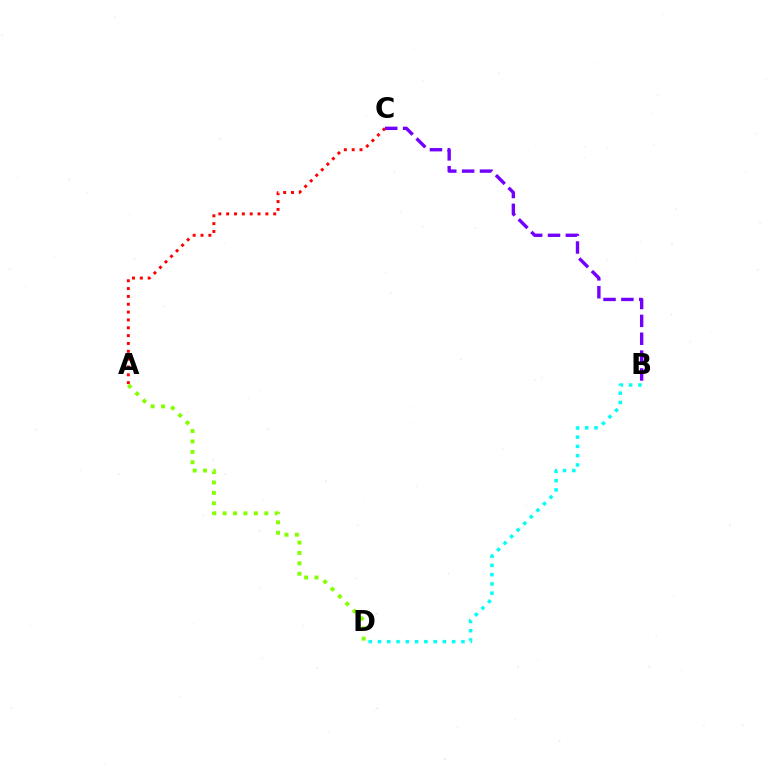{('A', 'C'): [{'color': '#ff0000', 'line_style': 'dotted', 'thickness': 2.13}], ('A', 'D'): [{'color': '#84ff00', 'line_style': 'dotted', 'thickness': 2.83}], ('B', 'C'): [{'color': '#7200ff', 'line_style': 'dashed', 'thickness': 2.43}], ('B', 'D'): [{'color': '#00fff6', 'line_style': 'dotted', 'thickness': 2.52}]}